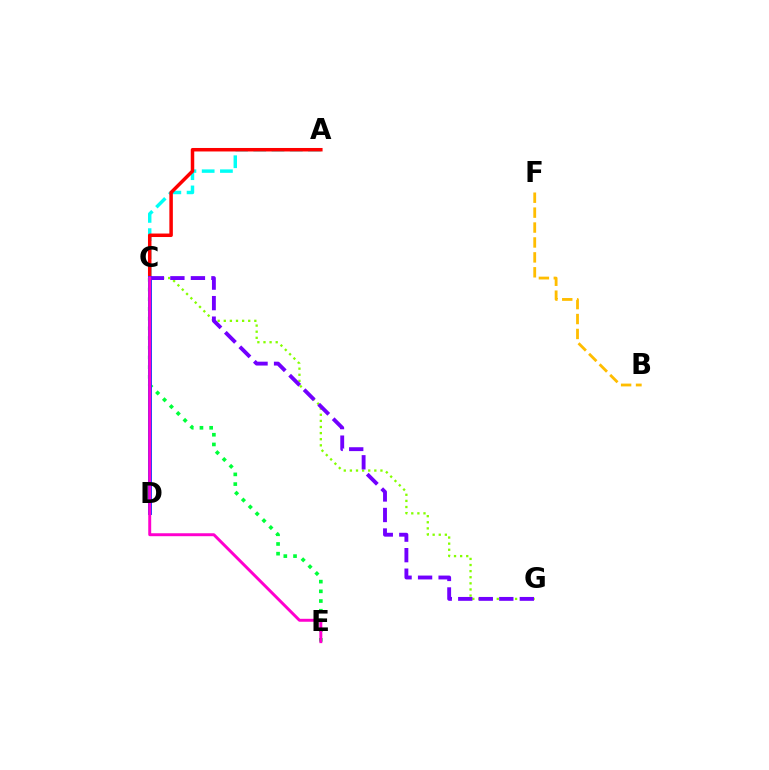{('C', 'E'): [{'color': '#00ff39', 'line_style': 'dotted', 'thickness': 2.64}, {'color': '#ff00cf', 'line_style': 'solid', 'thickness': 2.12}], ('A', 'C'): [{'color': '#00fff6', 'line_style': 'dashed', 'thickness': 2.48}, {'color': '#ff0000', 'line_style': 'solid', 'thickness': 2.51}], ('C', 'G'): [{'color': '#84ff00', 'line_style': 'dotted', 'thickness': 1.66}, {'color': '#7200ff', 'line_style': 'dashed', 'thickness': 2.79}], ('C', 'D'): [{'color': '#004bff', 'line_style': 'solid', 'thickness': 2.83}], ('B', 'F'): [{'color': '#ffbd00', 'line_style': 'dashed', 'thickness': 2.03}]}